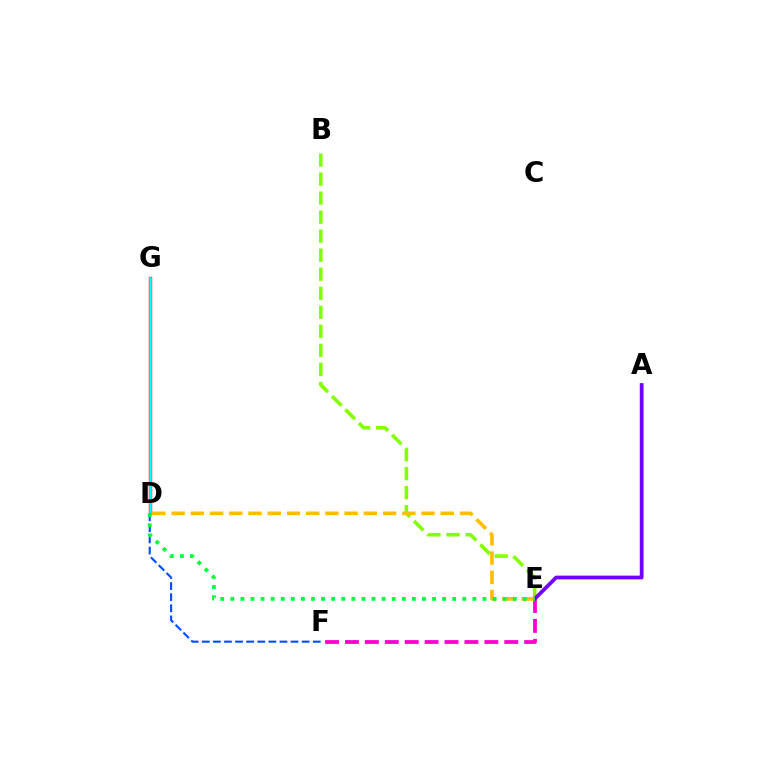{('B', 'E'): [{'color': '#84ff00', 'line_style': 'dashed', 'thickness': 2.59}], ('D', 'G'): [{'color': '#ff0000', 'line_style': 'solid', 'thickness': 2.45}, {'color': '#00fff6', 'line_style': 'solid', 'thickness': 1.91}], ('E', 'F'): [{'color': '#ff00cf', 'line_style': 'dashed', 'thickness': 2.71}], ('A', 'E'): [{'color': '#7200ff', 'line_style': 'solid', 'thickness': 2.71}], ('D', 'E'): [{'color': '#ffbd00', 'line_style': 'dashed', 'thickness': 2.61}, {'color': '#00ff39', 'line_style': 'dotted', 'thickness': 2.74}], ('D', 'F'): [{'color': '#004bff', 'line_style': 'dashed', 'thickness': 1.51}]}